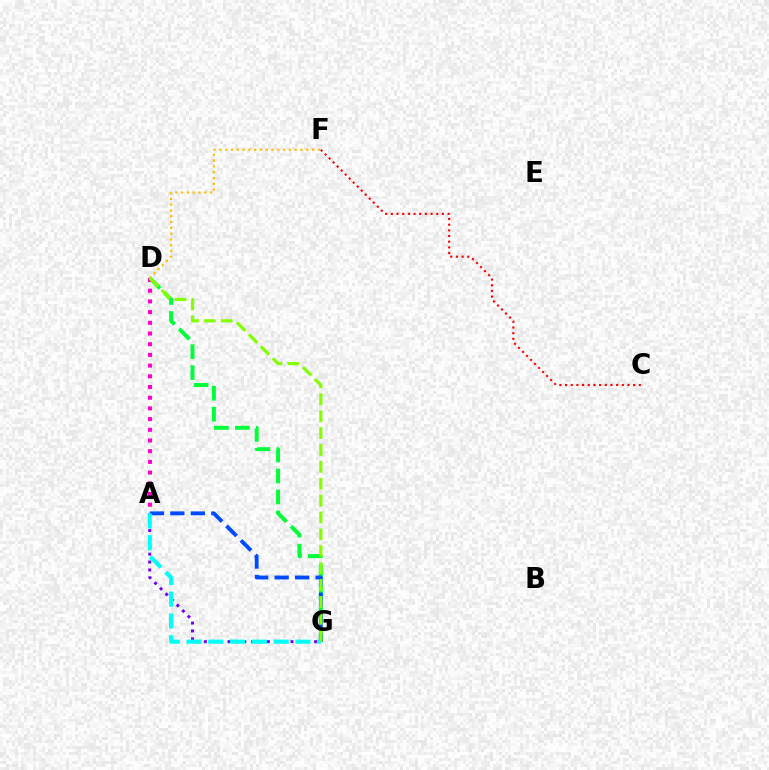{('D', 'G'): [{'color': '#00ff39', 'line_style': 'dashed', 'thickness': 2.85}, {'color': '#84ff00', 'line_style': 'dashed', 'thickness': 2.29}], ('A', 'D'): [{'color': '#ff00cf', 'line_style': 'dotted', 'thickness': 2.91}], ('A', 'G'): [{'color': '#004bff', 'line_style': 'dashed', 'thickness': 2.78}, {'color': '#7200ff', 'line_style': 'dotted', 'thickness': 2.14}, {'color': '#00fff6', 'line_style': 'dashed', 'thickness': 2.96}], ('D', 'F'): [{'color': '#ffbd00', 'line_style': 'dotted', 'thickness': 1.57}], ('C', 'F'): [{'color': '#ff0000', 'line_style': 'dotted', 'thickness': 1.54}]}